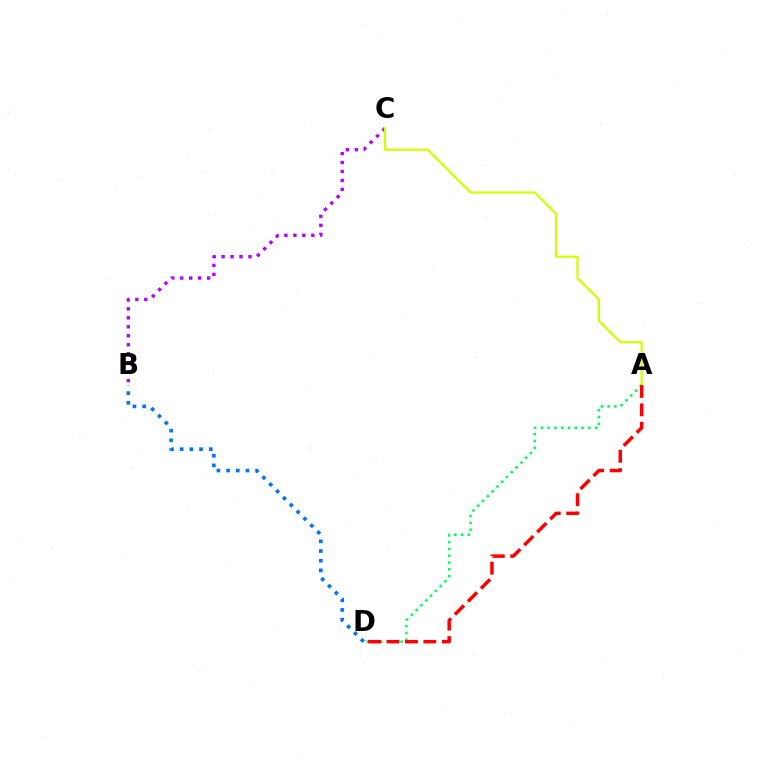{('B', 'C'): [{'color': '#b900ff', 'line_style': 'dotted', 'thickness': 2.44}], ('A', 'C'): [{'color': '#d1ff00', 'line_style': 'solid', 'thickness': 1.59}], ('A', 'D'): [{'color': '#00ff5c', 'line_style': 'dotted', 'thickness': 1.84}, {'color': '#ff0000', 'line_style': 'dashed', 'thickness': 2.5}], ('B', 'D'): [{'color': '#0074ff', 'line_style': 'dotted', 'thickness': 2.63}]}